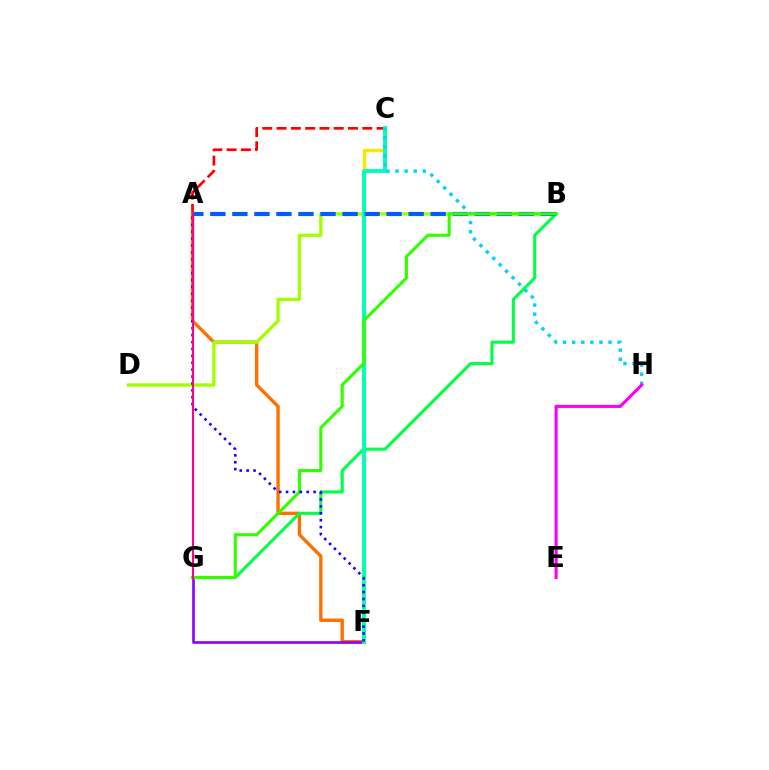{('A', 'C'): [{'color': '#ff0000', 'line_style': 'dashed', 'thickness': 1.94}], ('A', 'F'): [{'color': '#ff7000', 'line_style': 'solid', 'thickness': 2.43}, {'color': '#1900ff', 'line_style': 'dotted', 'thickness': 1.87}], ('C', 'F'): [{'color': '#ffe600', 'line_style': 'solid', 'thickness': 2.45}, {'color': '#00ffbb', 'line_style': 'solid', 'thickness': 2.81}], ('B', 'D'): [{'color': '#a2ff00', 'line_style': 'solid', 'thickness': 2.39}], ('F', 'G'): [{'color': '#8a00ff', 'line_style': 'solid', 'thickness': 1.9}], ('B', 'G'): [{'color': '#00ff45', 'line_style': 'solid', 'thickness': 2.23}, {'color': '#31ff00', 'line_style': 'solid', 'thickness': 2.23}], ('C', 'H'): [{'color': '#00d3ff', 'line_style': 'dotted', 'thickness': 2.47}], ('A', 'B'): [{'color': '#005dff', 'line_style': 'dashed', 'thickness': 2.99}], ('E', 'H'): [{'color': '#fa00f9', 'line_style': 'solid', 'thickness': 2.23}], ('A', 'G'): [{'color': '#ff0088', 'line_style': 'solid', 'thickness': 1.51}]}